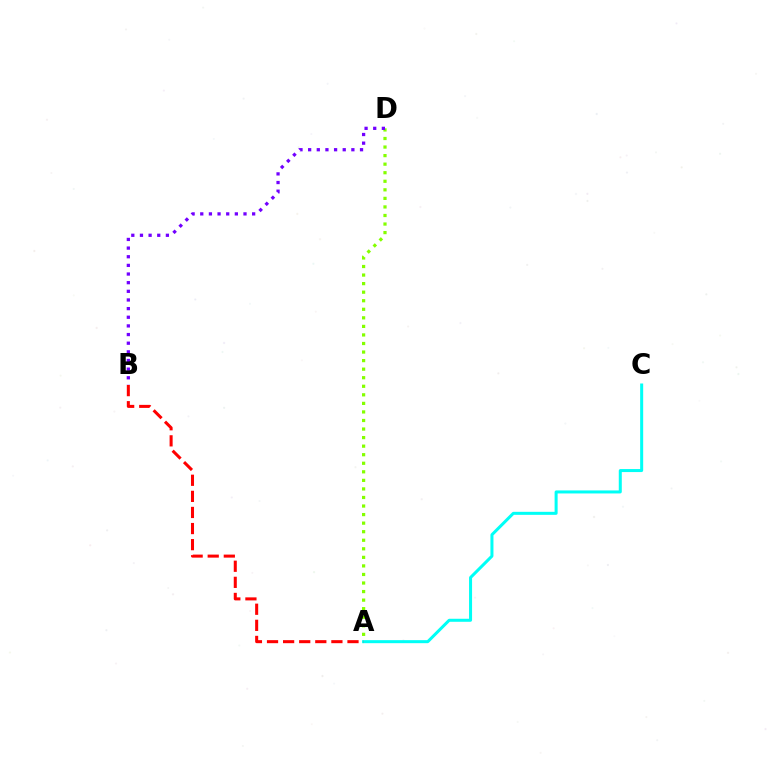{('A', 'D'): [{'color': '#84ff00', 'line_style': 'dotted', 'thickness': 2.32}], ('A', 'C'): [{'color': '#00fff6', 'line_style': 'solid', 'thickness': 2.17}], ('A', 'B'): [{'color': '#ff0000', 'line_style': 'dashed', 'thickness': 2.19}], ('B', 'D'): [{'color': '#7200ff', 'line_style': 'dotted', 'thickness': 2.35}]}